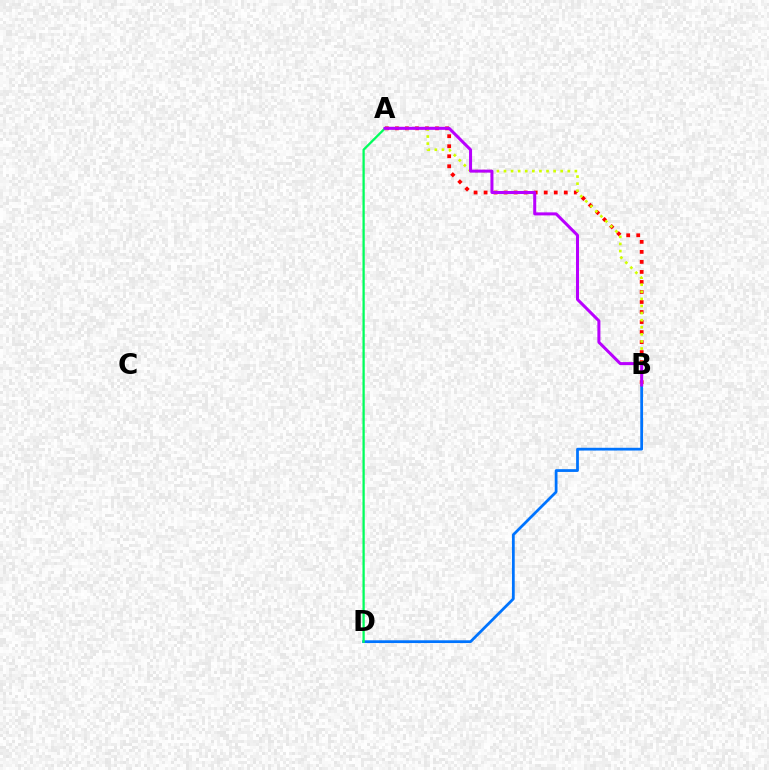{('B', 'D'): [{'color': '#0074ff', 'line_style': 'solid', 'thickness': 1.99}], ('A', 'B'): [{'color': '#ff0000', 'line_style': 'dotted', 'thickness': 2.72}, {'color': '#d1ff00', 'line_style': 'dotted', 'thickness': 1.93}, {'color': '#b900ff', 'line_style': 'solid', 'thickness': 2.18}], ('A', 'D'): [{'color': '#00ff5c', 'line_style': 'solid', 'thickness': 1.64}]}